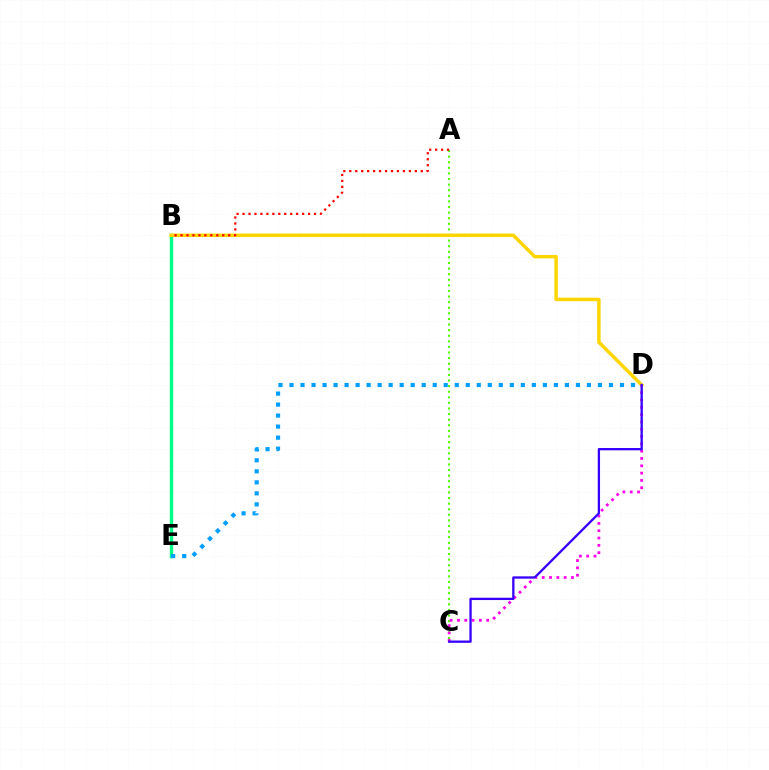{('A', 'C'): [{'color': '#4fff00', 'line_style': 'dotted', 'thickness': 1.52}], ('B', 'E'): [{'color': '#00ff86', 'line_style': 'solid', 'thickness': 2.45}], ('B', 'D'): [{'color': '#ffd500', 'line_style': 'solid', 'thickness': 2.51}], ('C', 'D'): [{'color': '#ff00ed', 'line_style': 'dotted', 'thickness': 1.99}, {'color': '#3700ff', 'line_style': 'solid', 'thickness': 1.66}], ('A', 'B'): [{'color': '#ff0000', 'line_style': 'dotted', 'thickness': 1.62}], ('D', 'E'): [{'color': '#009eff', 'line_style': 'dotted', 'thickness': 2.99}]}